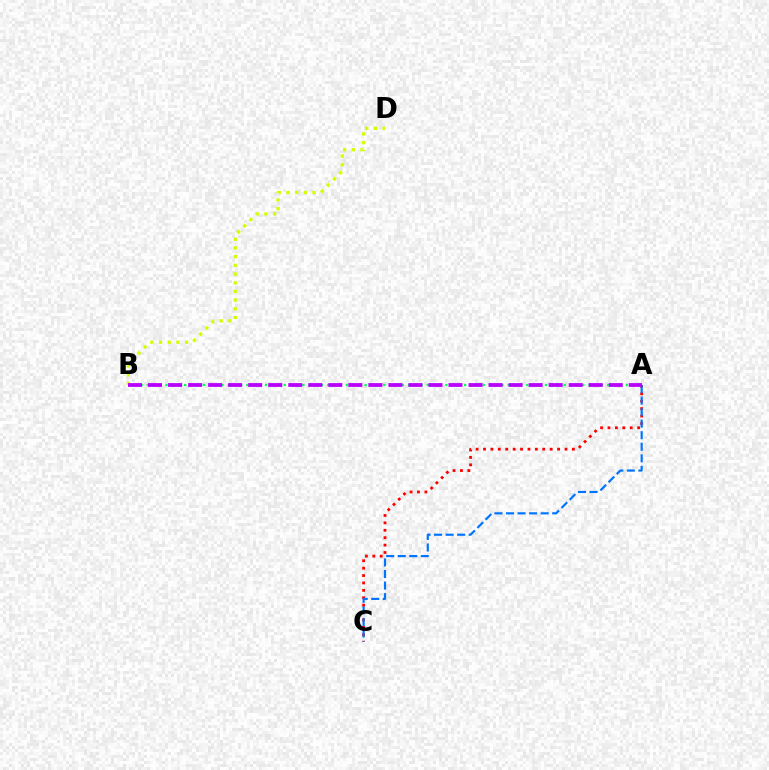{('B', 'D'): [{'color': '#d1ff00', 'line_style': 'dotted', 'thickness': 2.36}], ('A', 'C'): [{'color': '#ff0000', 'line_style': 'dotted', 'thickness': 2.01}, {'color': '#0074ff', 'line_style': 'dashed', 'thickness': 1.57}], ('A', 'B'): [{'color': '#00ff5c', 'line_style': 'dotted', 'thickness': 1.69}, {'color': '#b900ff', 'line_style': 'dashed', 'thickness': 2.72}]}